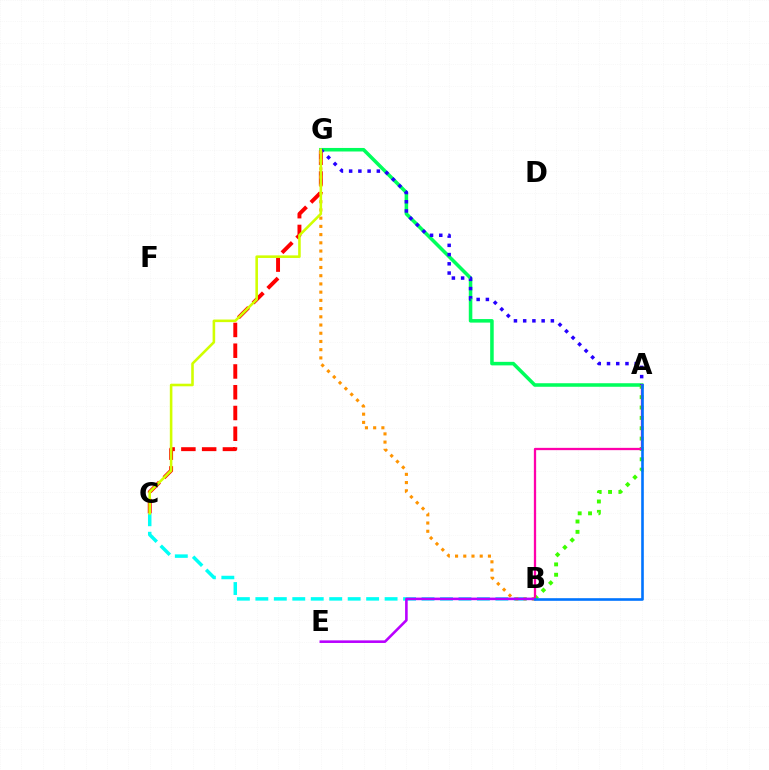{('A', 'G'): [{'color': '#00ff5c', 'line_style': 'solid', 'thickness': 2.55}, {'color': '#2500ff', 'line_style': 'dotted', 'thickness': 2.51}], ('A', 'B'): [{'color': '#3dff00', 'line_style': 'dotted', 'thickness': 2.81}, {'color': '#ff00ac', 'line_style': 'solid', 'thickness': 1.65}, {'color': '#0074ff', 'line_style': 'solid', 'thickness': 1.89}], ('C', 'G'): [{'color': '#ff0000', 'line_style': 'dashed', 'thickness': 2.82}, {'color': '#d1ff00', 'line_style': 'solid', 'thickness': 1.86}], ('B', 'C'): [{'color': '#00fff6', 'line_style': 'dashed', 'thickness': 2.51}], ('B', 'G'): [{'color': '#ff9400', 'line_style': 'dotted', 'thickness': 2.23}], ('B', 'E'): [{'color': '#b900ff', 'line_style': 'solid', 'thickness': 1.86}]}